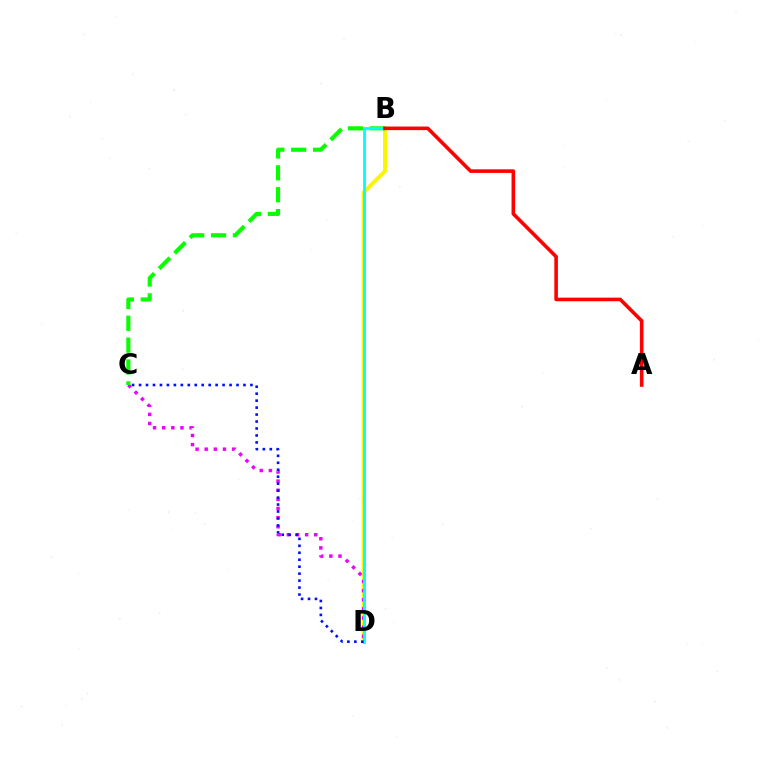{('B', 'D'): [{'color': '#fcf500', 'line_style': 'solid', 'thickness': 2.84}, {'color': '#00fff6', 'line_style': 'solid', 'thickness': 2.01}], ('C', 'D'): [{'color': '#ee00ff', 'line_style': 'dotted', 'thickness': 2.48}, {'color': '#0010ff', 'line_style': 'dotted', 'thickness': 1.89}], ('B', 'C'): [{'color': '#08ff00', 'line_style': 'dashed', 'thickness': 2.97}], ('A', 'B'): [{'color': '#ff0000', 'line_style': 'solid', 'thickness': 2.58}]}